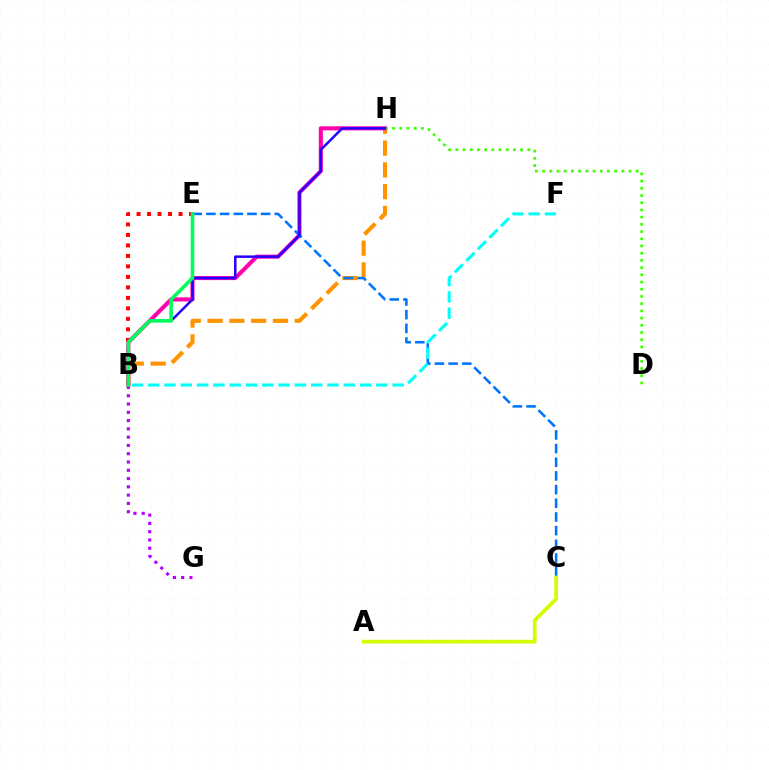{('B', 'H'): [{'color': '#ff9400', 'line_style': 'dashed', 'thickness': 2.96}, {'color': '#ff00ac', 'line_style': 'solid', 'thickness': 2.94}, {'color': '#2500ff', 'line_style': 'solid', 'thickness': 1.79}], ('B', 'E'): [{'color': '#ff0000', 'line_style': 'dotted', 'thickness': 2.85}, {'color': '#00ff5c', 'line_style': 'solid', 'thickness': 2.58}], ('B', 'G'): [{'color': '#b900ff', 'line_style': 'dotted', 'thickness': 2.25}], ('D', 'H'): [{'color': '#3dff00', 'line_style': 'dotted', 'thickness': 1.96}], ('C', 'E'): [{'color': '#0074ff', 'line_style': 'dashed', 'thickness': 1.86}], ('A', 'C'): [{'color': '#d1ff00', 'line_style': 'solid', 'thickness': 2.68}], ('B', 'F'): [{'color': '#00fff6', 'line_style': 'dashed', 'thickness': 2.21}]}